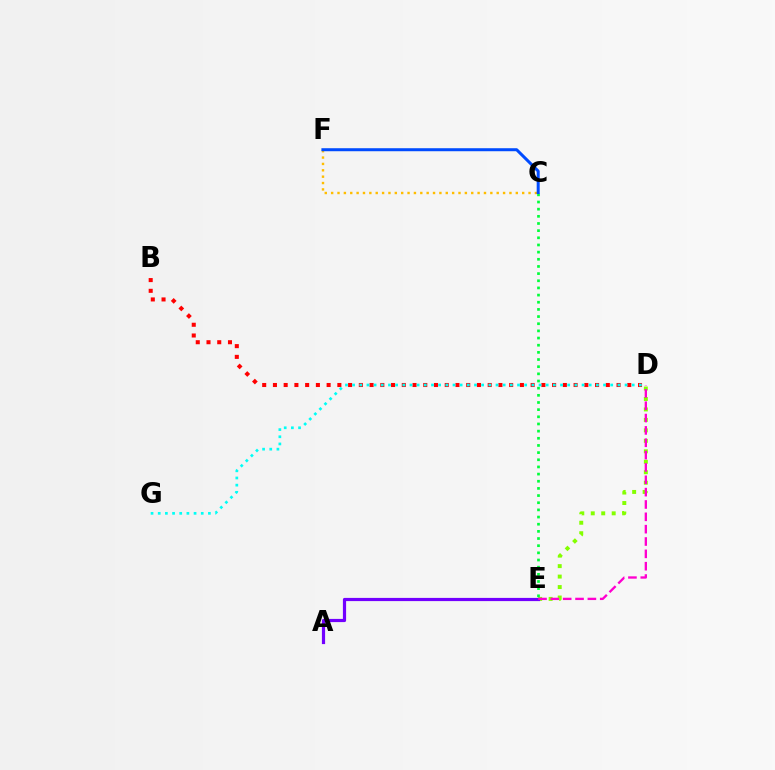{('D', 'E'): [{'color': '#84ff00', 'line_style': 'dotted', 'thickness': 2.84}, {'color': '#ff00cf', 'line_style': 'dashed', 'thickness': 1.68}], ('C', 'F'): [{'color': '#ffbd00', 'line_style': 'dotted', 'thickness': 1.73}, {'color': '#004bff', 'line_style': 'solid', 'thickness': 2.16}], ('A', 'E'): [{'color': '#7200ff', 'line_style': 'solid', 'thickness': 2.3}], ('B', 'D'): [{'color': '#ff0000', 'line_style': 'dotted', 'thickness': 2.92}], ('D', 'G'): [{'color': '#00fff6', 'line_style': 'dotted', 'thickness': 1.95}], ('C', 'E'): [{'color': '#00ff39', 'line_style': 'dotted', 'thickness': 1.95}]}